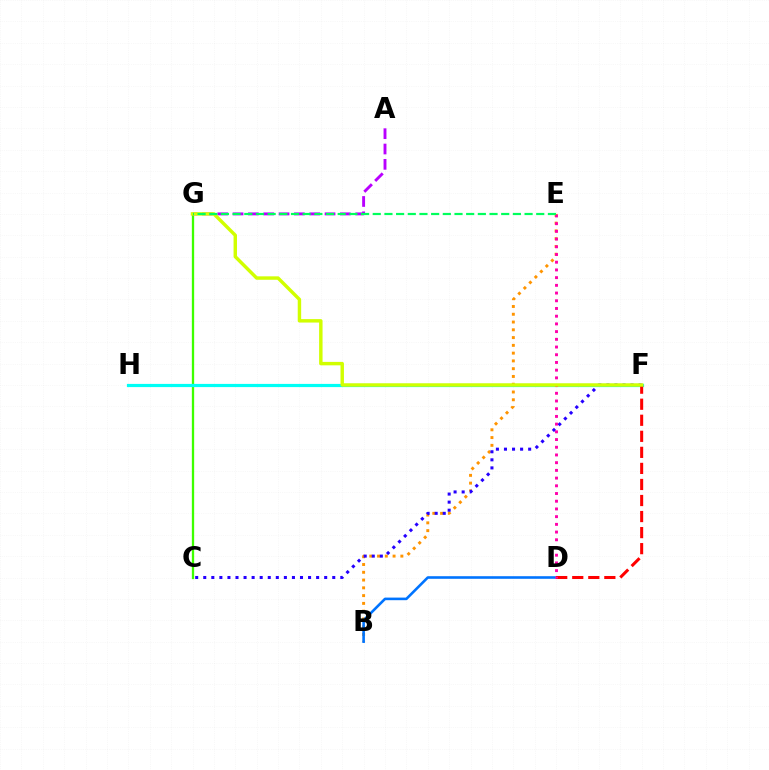{('C', 'G'): [{'color': '#3dff00', 'line_style': 'solid', 'thickness': 1.66}], ('A', 'G'): [{'color': '#b900ff', 'line_style': 'dashed', 'thickness': 2.08}], ('B', 'E'): [{'color': '#ff9400', 'line_style': 'dotted', 'thickness': 2.11}], ('C', 'F'): [{'color': '#2500ff', 'line_style': 'dotted', 'thickness': 2.19}], ('F', 'H'): [{'color': '#00fff6', 'line_style': 'solid', 'thickness': 2.3}], ('B', 'D'): [{'color': '#0074ff', 'line_style': 'solid', 'thickness': 1.87}], ('D', 'F'): [{'color': '#ff0000', 'line_style': 'dashed', 'thickness': 2.18}], ('D', 'E'): [{'color': '#ff00ac', 'line_style': 'dotted', 'thickness': 2.09}], ('F', 'G'): [{'color': '#d1ff00', 'line_style': 'solid', 'thickness': 2.48}], ('E', 'G'): [{'color': '#00ff5c', 'line_style': 'dashed', 'thickness': 1.59}]}